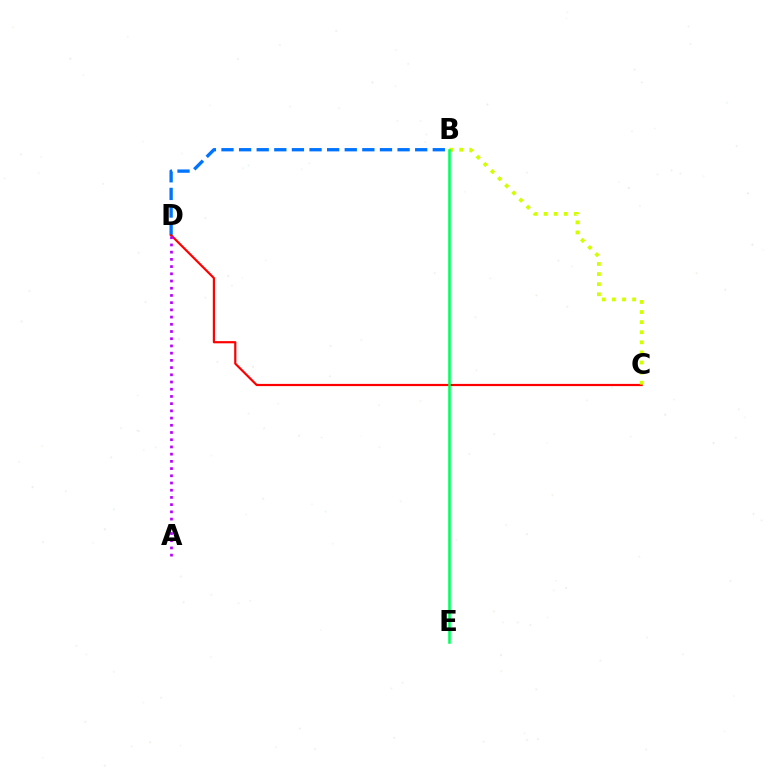{('B', 'D'): [{'color': '#0074ff', 'line_style': 'dashed', 'thickness': 2.39}], ('C', 'D'): [{'color': '#ff0000', 'line_style': 'solid', 'thickness': 1.58}], ('B', 'C'): [{'color': '#d1ff00', 'line_style': 'dotted', 'thickness': 2.74}], ('A', 'D'): [{'color': '#b900ff', 'line_style': 'dotted', 'thickness': 1.96}], ('B', 'E'): [{'color': '#00ff5c', 'line_style': 'solid', 'thickness': 1.84}]}